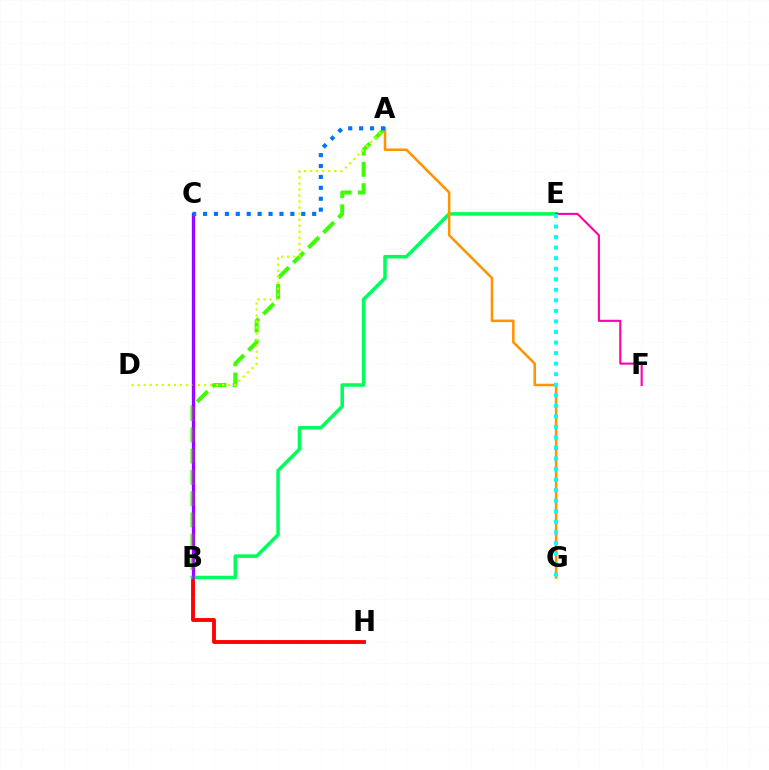{('B', 'C'): [{'color': '#2500ff', 'line_style': 'solid', 'thickness': 2.33}, {'color': '#b900ff', 'line_style': 'solid', 'thickness': 1.81}], ('B', 'H'): [{'color': '#ff0000', 'line_style': 'solid', 'thickness': 2.77}], ('A', 'B'): [{'color': '#3dff00', 'line_style': 'dashed', 'thickness': 2.89}], ('B', 'E'): [{'color': '#00ff5c', 'line_style': 'solid', 'thickness': 2.55}], ('E', 'F'): [{'color': '#ff00ac', 'line_style': 'solid', 'thickness': 1.52}], ('A', 'D'): [{'color': '#d1ff00', 'line_style': 'dotted', 'thickness': 1.64}], ('A', 'G'): [{'color': '#ff9400', 'line_style': 'solid', 'thickness': 1.83}], ('E', 'G'): [{'color': '#00fff6', 'line_style': 'dotted', 'thickness': 2.87}], ('A', 'C'): [{'color': '#0074ff', 'line_style': 'dotted', 'thickness': 2.96}]}